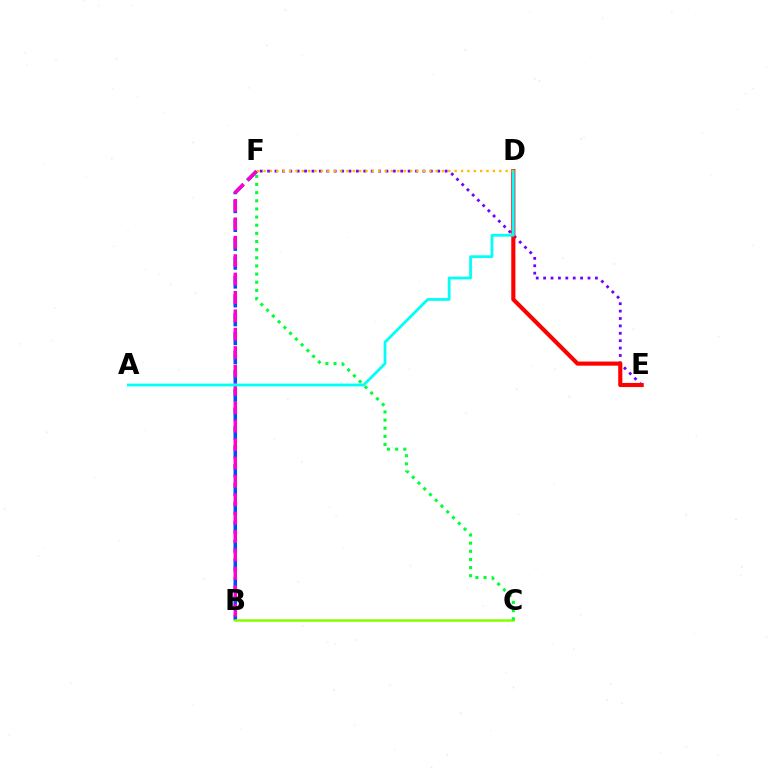{('E', 'F'): [{'color': '#7200ff', 'line_style': 'dotted', 'thickness': 2.01}], ('D', 'E'): [{'color': '#ff0000', 'line_style': 'solid', 'thickness': 2.97}], ('B', 'F'): [{'color': '#004bff', 'line_style': 'dashed', 'thickness': 2.56}, {'color': '#ff00cf', 'line_style': 'dashed', 'thickness': 2.5}], ('B', 'C'): [{'color': '#84ff00', 'line_style': 'solid', 'thickness': 1.8}], ('C', 'F'): [{'color': '#00ff39', 'line_style': 'dotted', 'thickness': 2.21}], ('A', 'D'): [{'color': '#00fff6', 'line_style': 'solid', 'thickness': 2.0}], ('D', 'F'): [{'color': '#ffbd00', 'line_style': 'dotted', 'thickness': 1.73}]}